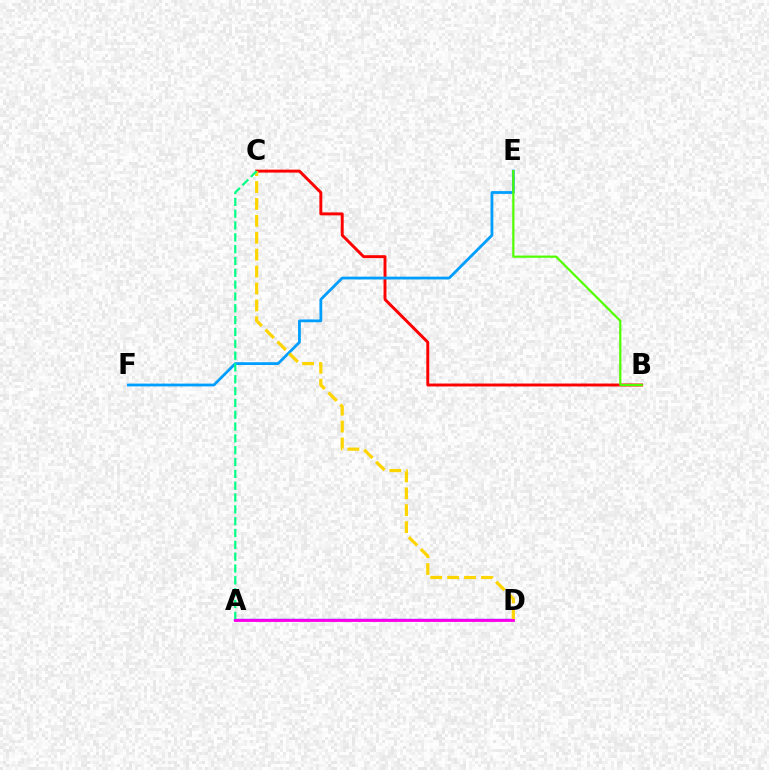{('B', 'C'): [{'color': '#ff0000', 'line_style': 'solid', 'thickness': 2.11}], ('E', 'F'): [{'color': '#009eff', 'line_style': 'solid', 'thickness': 2.01}], ('B', 'E'): [{'color': '#4fff00', 'line_style': 'solid', 'thickness': 1.58}], ('A', 'D'): [{'color': '#3700ff', 'line_style': 'solid', 'thickness': 1.68}, {'color': '#ff00ed', 'line_style': 'solid', 'thickness': 2.03}], ('C', 'D'): [{'color': '#ffd500', 'line_style': 'dashed', 'thickness': 2.3}], ('A', 'C'): [{'color': '#00ff86', 'line_style': 'dashed', 'thickness': 1.61}]}